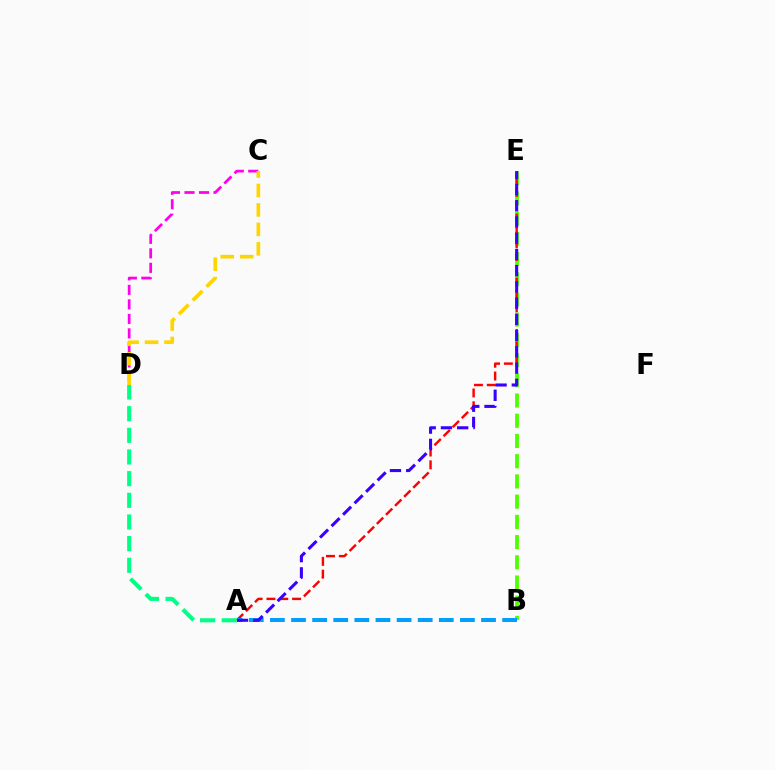{('B', 'E'): [{'color': '#4fff00', 'line_style': 'dashed', 'thickness': 2.75}], ('C', 'D'): [{'color': '#ff00ed', 'line_style': 'dashed', 'thickness': 1.97}, {'color': '#ffd500', 'line_style': 'dashed', 'thickness': 2.64}], ('A', 'E'): [{'color': '#ff0000', 'line_style': 'dashed', 'thickness': 1.74}, {'color': '#3700ff', 'line_style': 'dashed', 'thickness': 2.21}], ('A', 'B'): [{'color': '#009eff', 'line_style': 'dashed', 'thickness': 2.87}], ('A', 'D'): [{'color': '#00ff86', 'line_style': 'dashed', 'thickness': 2.94}]}